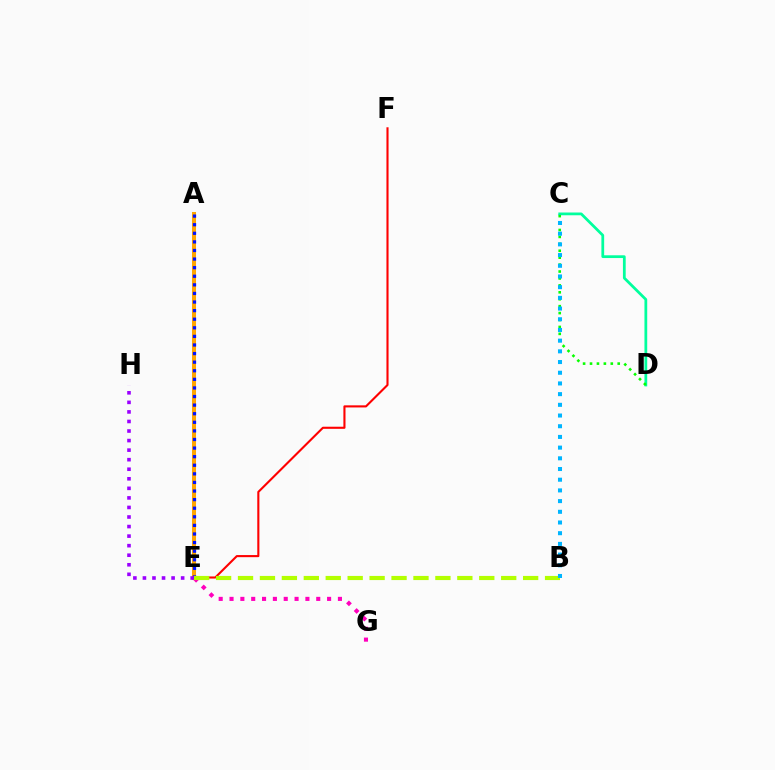{('C', 'D'): [{'color': '#00ff9d', 'line_style': 'solid', 'thickness': 1.99}, {'color': '#08ff00', 'line_style': 'dotted', 'thickness': 1.88}], ('E', 'G'): [{'color': '#ff00bd', 'line_style': 'dotted', 'thickness': 2.95}], ('A', 'E'): [{'color': '#ffa500', 'line_style': 'solid', 'thickness': 2.91}, {'color': '#0010ff', 'line_style': 'dotted', 'thickness': 2.33}], ('E', 'F'): [{'color': '#ff0000', 'line_style': 'solid', 'thickness': 1.52}], ('E', 'H'): [{'color': '#9b00ff', 'line_style': 'dotted', 'thickness': 2.6}], ('B', 'E'): [{'color': '#b3ff00', 'line_style': 'dashed', 'thickness': 2.98}], ('B', 'C'): [{'color': '#00b5ff', 'line_style': 'dotted', 'thickness': 2.91}]}